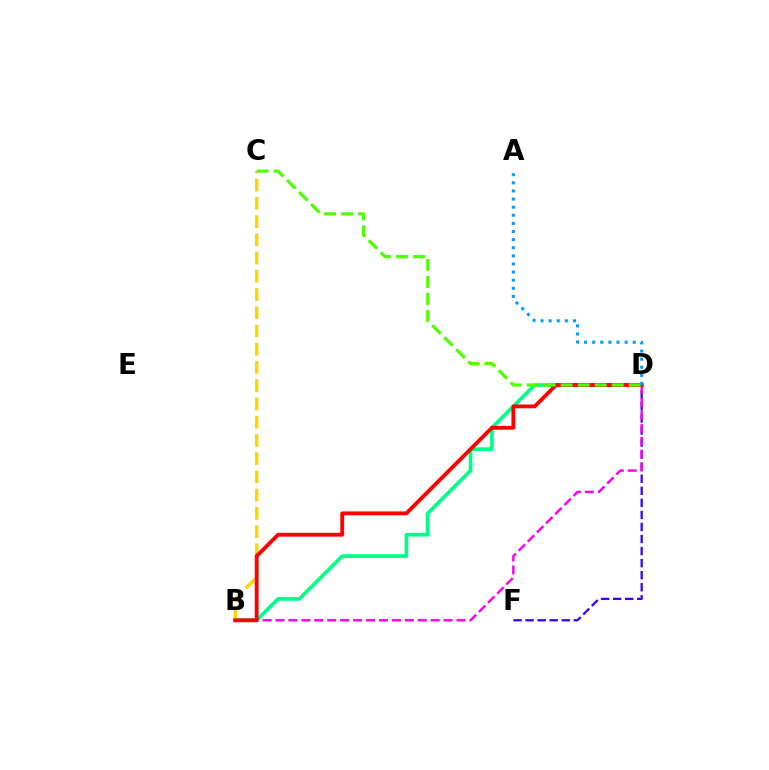{('D', 'F'): [{'color': '#3700ff', 'line_style': 'dashed', 'thickness': 1.64}], ('B', 'C'): [{'color': '#ffd500', 'line_style': 'dashed', 'thickness': 2.48}], ('B', 'D'): [{'color': '#00ff86', 'line_style': 'solid', 'thickness': 2.64}, {'color': '#ff00ed', 'line_style': 'dashed', 'thickness': 1.76}, {'color': '#ff0000', 'line_style': 'solid', 'thickness': 2.77}], ('C', 'D'): [{'color': '#4fff00', 'line_style': 'dashed', 'thickness': 2.31}], ('A', 'D'): [{'color': '#009eff', 'line_style': 'dotted', 'thickness': 2.2}]}